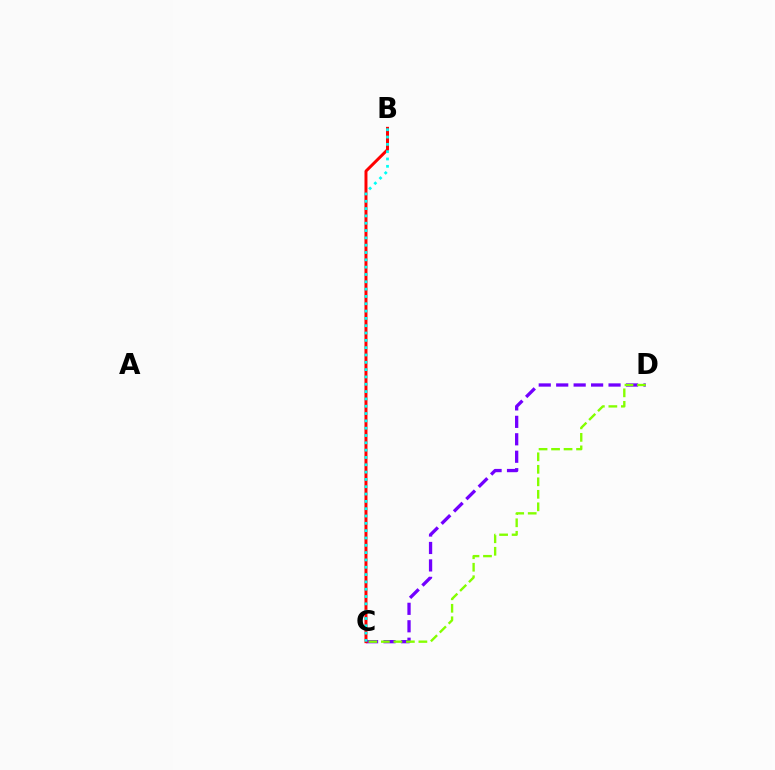{('C', 'D'): [{'color': '#7200ff', 'line_style': 'dashed', 'thickness': 2.37}, {'color': '#84ff00', 'line_style': 'dashed', 'thickness': 1.7}], ('B', 'C'): [{'color': '#ff0000', 'line_style': 'solid', 'thickness': 2.14}, {'color': '#00fff6', 'line_style': 'dotted', 'thickness': 1.99}]}